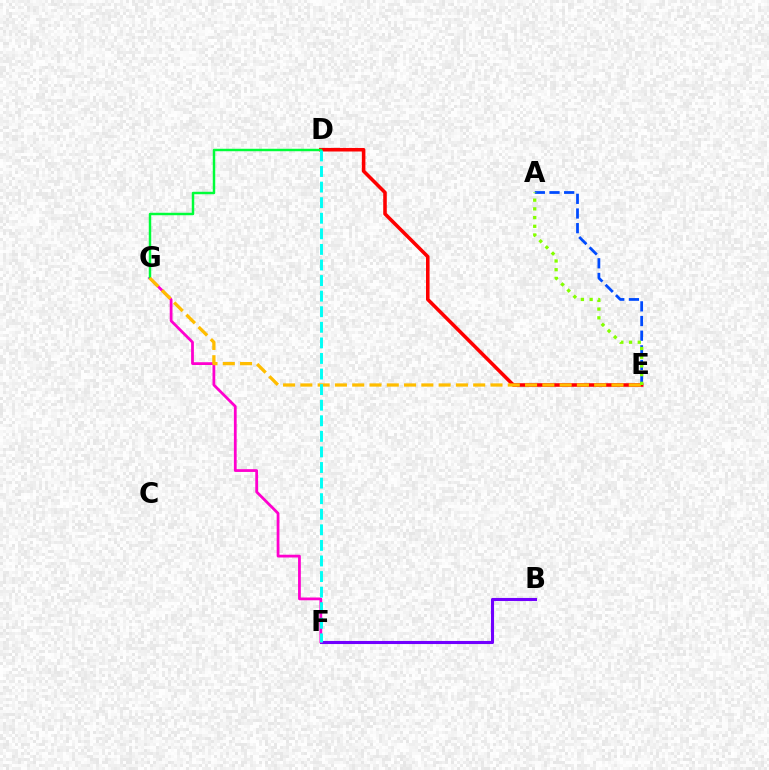{('A', 'E'): [{'color': '#004bff', 'line_style': 'dashed', 'thickness': 1.99}, {'color': '#84ff00', 'line_style': 'dotted', 'thickness': 2.37}], ('B', 'F'): [{'color': '#7200ff', 'line_style': 'solid', 'thickness': 2.23}], ('D', 'E'): [{'color': '#ff0000', 'line_style': 'solid', 'thickness': 2.57}], ('F', 'G'): [{'color': '#ff00cf', 'line_style': 'solid', 'thickness': 2.0}], ('D', 'G'): [{'color': '#00ff39', 'line_style': 'solid', 'thickness': 1.77}], ('E', 'G'): [{'color': '#ffbd00', 'line_style': 'dashed', 'thickness': 2.35}], ('D', 'F'): [{'color': '#00fff6', 'line_style': 'dashed', 'thickness': 2.12}]}